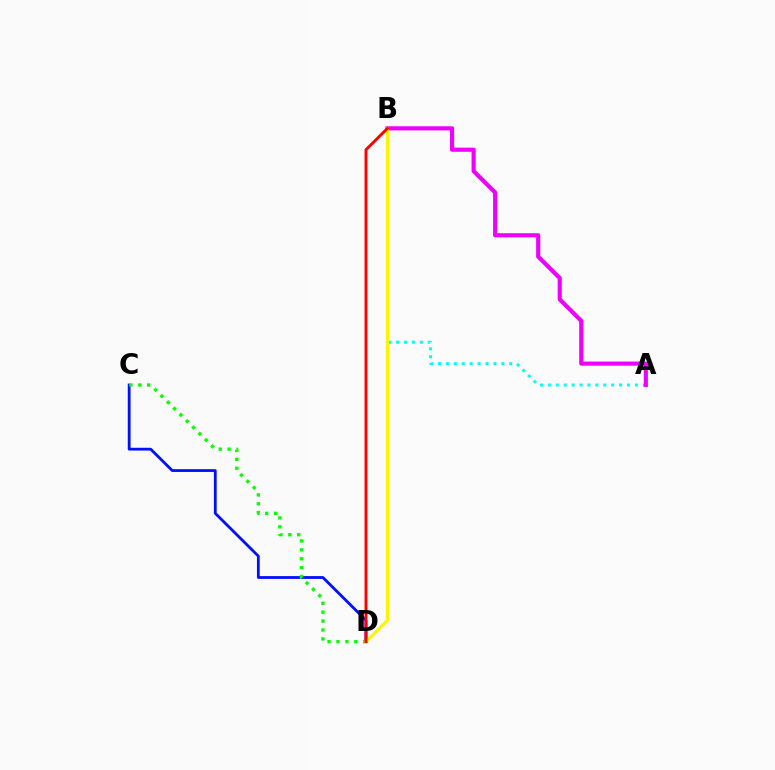{('A', 'B'): [{'color': '#00fff6', 'line_style': 'dotted', 'thickness': 2.15}, {'color': '#ee00ff', 'line_style': 'solid', 'thickness': 2.98}], ('C', 'D'): [{'color': '#0010ff', 'line_style': 'solid', 'thickness': 2.01}, {'color': '#08ff00', 'line_style': 'dotted', 'thickness': 2.42}], ('B', 'D'): [{'color': '#fcf500', 'line_style': 'solid', 'thickness': 2.23}, {'color': '#ff0000', 'line_style': 'solid', 'thickness': 2.07}]}